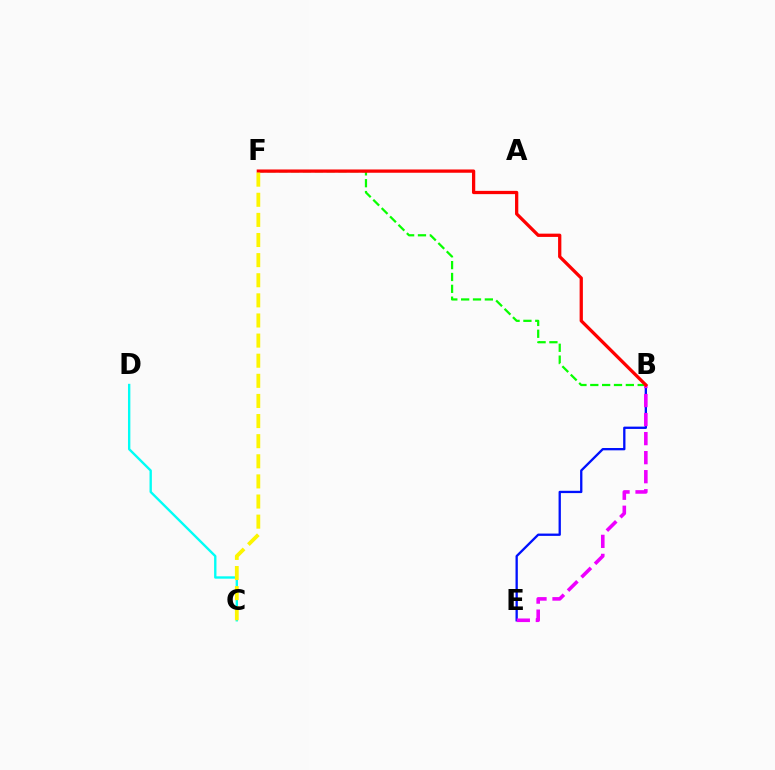{('B', 'E'): [{'color': '#0010ff', 'line_style': 'solid', 'thickness': 1.67}, {'color': '#ee00ff', 'line_style': 'dashed', 'thickness': 2.59}], ('B', 'F'): [{'color': '#08ff00', 'line_style': 'dashed', 'thickness': 1.61}, {'color': '#ff0000', 'line_style': 'solid', 'thickness': 2.35}], ('C', 'D'): [{'color': '#00fff6', 'line_style': 'solid', 'thickness': 1.7}], ('C', 'F'): [{'color': '#fcf500', 'line_style': 'dashed', 'thickness': 2.73}]}